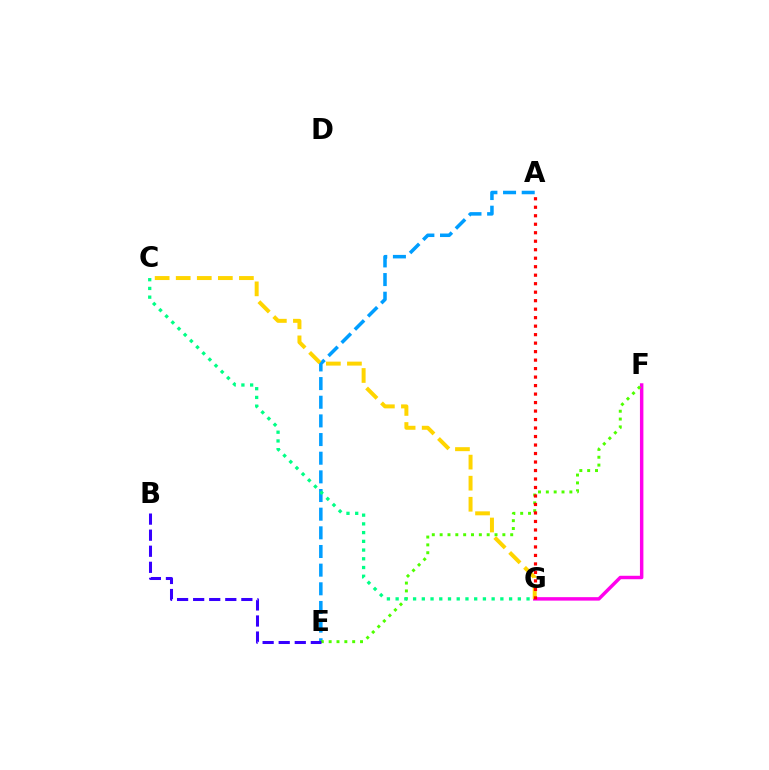{('A', 'E'): [{'color': '#009eff', 'line_style': 'dashed', 'thickness': 2.53}], ('F', 'G'): [{'color': '#ff00ed', 'line_style': 'solid', 'thickness': 2.49}], ('C', 'G'): [{'color': '#ffd500', 'line_style': 'dashed', 'thickness': 2.86}, {'color': '#00ff86', 'line_style': 'dotted', 'thickness': 2.37}], ('E', 'F'): [{'color': '#4fff00', 'line_style': 'dotted', 'thickness': 2.13}], ('A', 'G'): [{'color': '#ff0000', 'line_style': 'dotted', 'thickness': 2.31}], ('B', 'E'): [{'color': '#3700ff', 'line_style': 'dashed', 'thickness': 2.18}]}